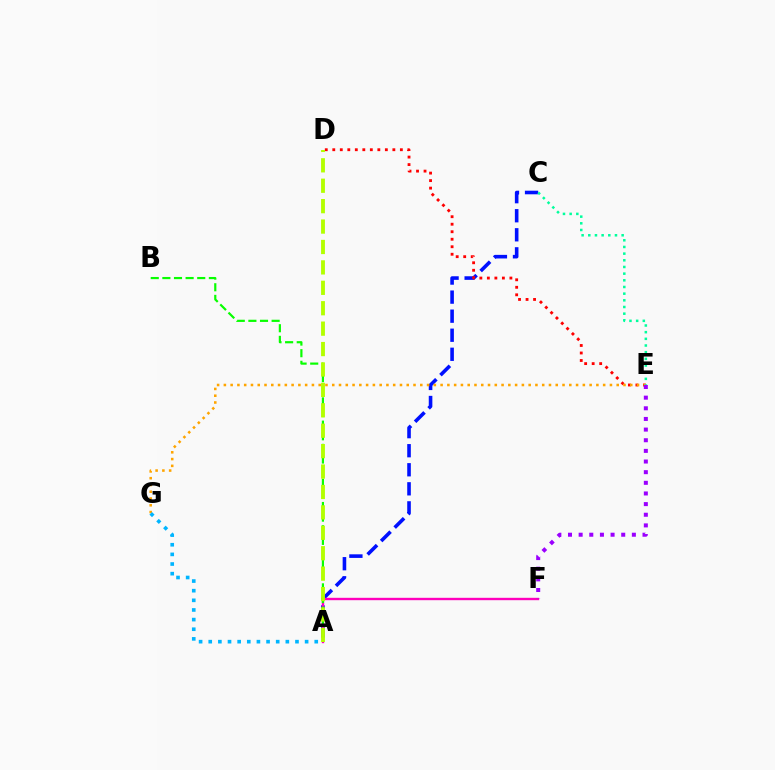{('A', 'C'): [{'color': '#0010ff', 'line_style': 'dashed', 'thickness': 2.59}], ('A', 'F'): [{'color': '#ff00bd', 'line_style': 'solid', 'thickness': 1.72}], ('D', 'E'): [{'color': '#ff0000', 'line_style': 'dotted', 'thickness': 2.04}], ('E', 'G'): [{'color': '#ffa500', 'line_style': 'dotted', 'thickness': 1.84}], ('E', 'F'): [{'color': '#9b00ff', 'line_style': 'dotted', 'thickness': 2.89}], ('A', 'B'): [{'color': '#08ff00', 'line_style': 'dashed', 'thickness': 1.58}], ('A', 'D'): [{'color': '#b3ff00', 'line_style': 'dashed', 'thickness': 2.77}], ('A', 'G'): [{'color': '#00b5ff', 'line_style': 'dotted', 'thickness': 2.62}], ('C', 'E'): [{'color': '#00ff9d', 'line_style': 'dotted', 'thickness': 1.81}]}